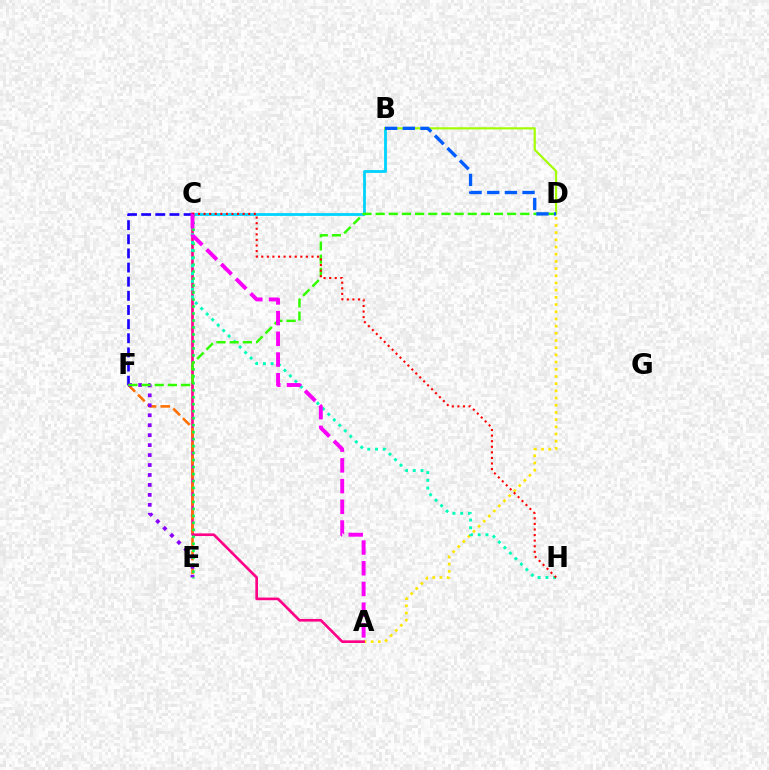{('A', 'D'): [{'color': '#ffe600', 'line_style': 'dotted', 'thickness': 1.95}], ('C', 'F'): [{'color': '#1900ff', 'line_style': 'dashed', 'thickness': 1.92}], ('B', 'C'): [{'color': '#00d3ff', 'line_style': 'solid', 'thickness': 2.01}], ('A', 'C'): [{'color': '#ff0088', 'line_style': 'solid', 'thickness': 1.9}, {'color': '#fa00f9', 'line_style': 'dashed', 'thickness': 2.81}], ('B', 'D'): [{'color': '#a2ff00', 'line_style': 'solid', 'thickness': 1.56}, {'color': '#005dff', 'line_style': 'dashed', 'thickness': 2.4}], ('E', 'F'): [{'color': '#ff7000', 'line_style': 'dashed', 'thickness': 1.86}, {'color': '#8a00ff', 'line_style': 'dotted', 'thickness': 2.7}], ('C', 'E'): [{'color': '#00ff45', 'line_style': 'dotted', 'thickness': 1.9}], ('C', 'H'): [{'color': '#00ffbb', 'line_style': 'dotted', 'thickness': 2.11}, {'color': '#ff0000', 'line_style': 'dotted', 'thickness': 1.52}], ('D', 'F'): [{'color': '#31ff00', 'line_style': 'dashed', 'thickness': 1.79}]}